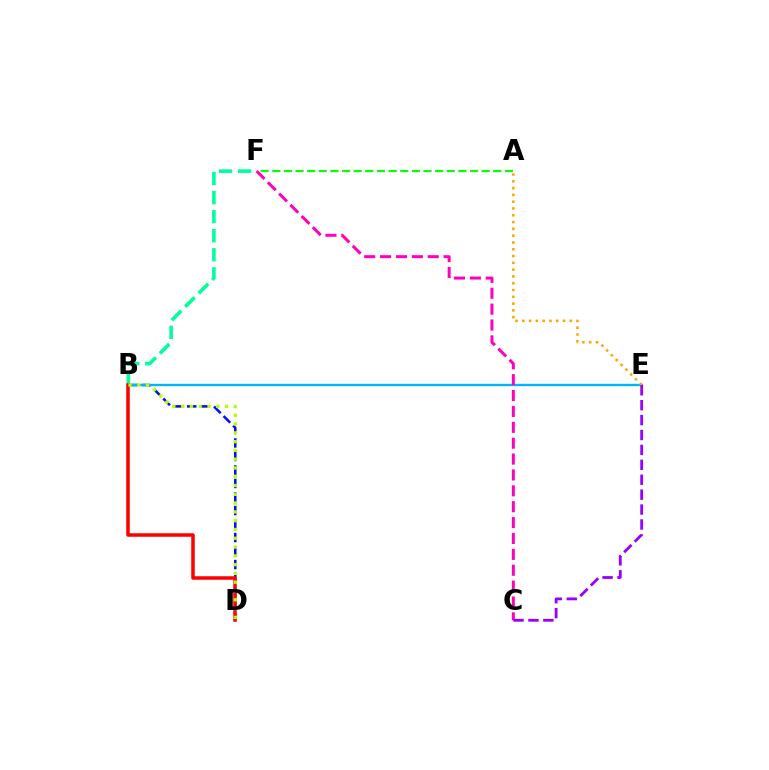{('B', 'D'): [{'color': '#0010ff', 'line_style': 'dashed', 'thickness': 1.84}, {'color': '#ff0000', 'line_style': 'solid', 'thickness': 2.54}, {'color': '#b3ff00', 'line_style': 'dotted', 'thickness': 2.39}], ('B', 'E'): [{'color': '#00b5ff', 'line_style': 'solid', 'thickness': 1.69}], ('B', 'F'): [{'color': '#00ff9d', 'line_style': 'dashed', 'thickness': 2.59}], ('A', 'F'): [{'color': '#08ff00', 'line_style': 'dashed', 'thickness': 1.58}], ('C', 'F'): [{'color': '#ff00bd', 'line_style': 'dashed', 'thickness': 2.16}], ('A', 'E'): [{'color': '#ffa500', 'line_style': 'dotted', 'thickness': 1.85}], ('C', 'E'): [{'color': '#9b00ff', 'line_style': 'dashed', 'thickness': 2.03}]}